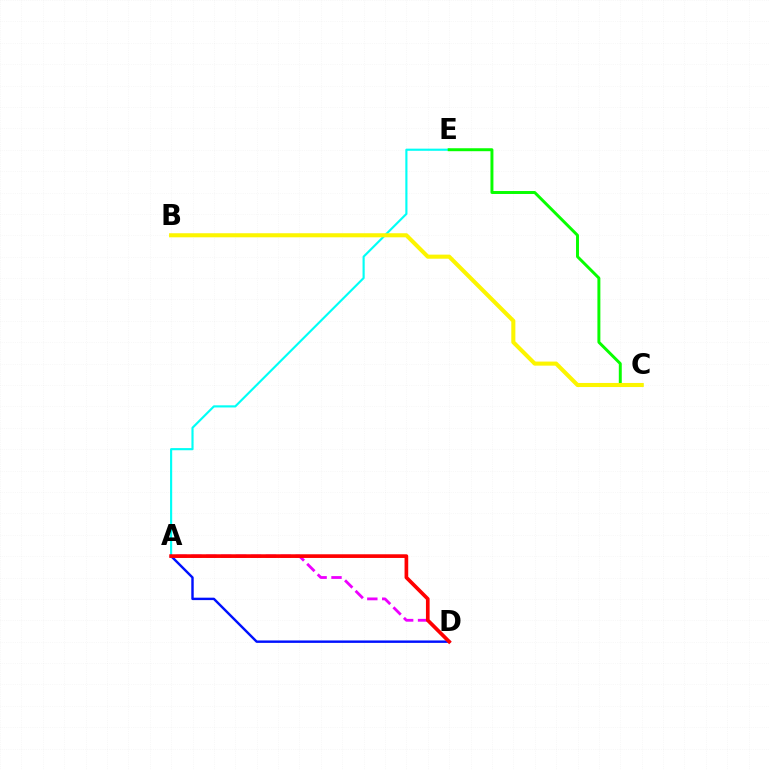{('A', 'E'): [{'color': '#00fff6', 'line_style': 'solid', 'thickness': 1.54}], ('A', 'D'): [{'color': '#0010ff', 'line_style': 'solid', 'thickness': 1.74}, {'color': '#ee00ff', 'line_style': 'dashed', 'thickness': 2.02}, {'color': '#ff0000', 'line_style': 'solid', 'thickness': 2.65}], ('C', 'E'): [{'color': '#08ff00', 'line_style': 'solid', 'thickness': 2.13}], ('B', 'C'): [{'color': '#fcf500', 'line_style': 'solid', 'thickness': 2.93}]}